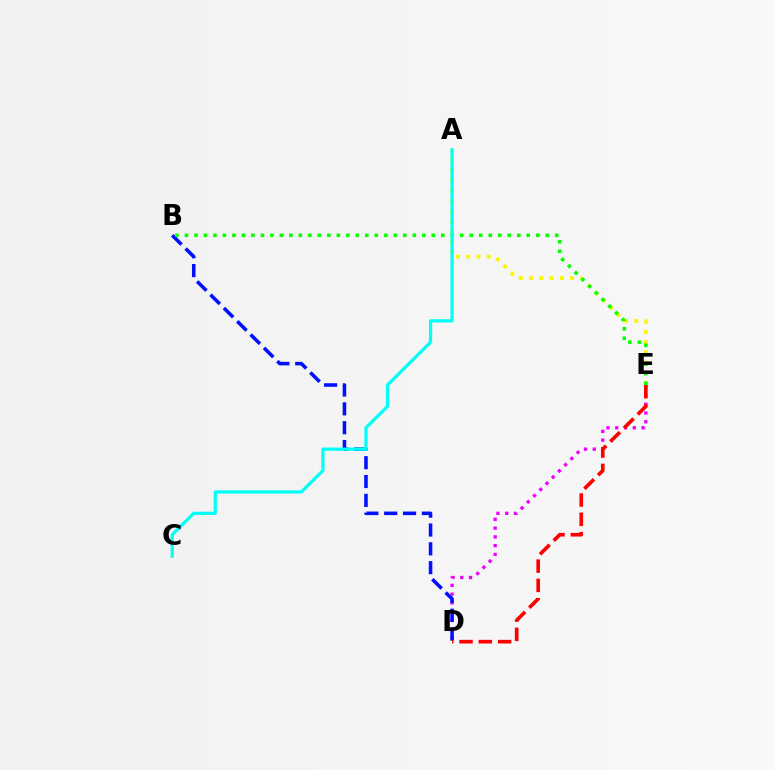{('D', 'E'): [{'color': '#ee00ff', 'line_style': 'dotted', 'thickness': 2.38}, {'color': '#ff0000', 'line_style': 'dashed', 'thickness': 2.62}], ('B', 'D'): [{'color': '#0010ff', 'line_style': 'dashed', 'thickness': 2.56}], ('A', 'E'): [{'color': '#fcf500', 'line_style': 'dotted', 'thickness': 2.78}], ('B', 'E'): [{'color': '#08ff00', 'line_style': 'dotted', 'thickness': 2.58}], ('A', 'C'): [{'color': '#00fff6', 'line_style': 'solid', 'thickness': 2.32}]}